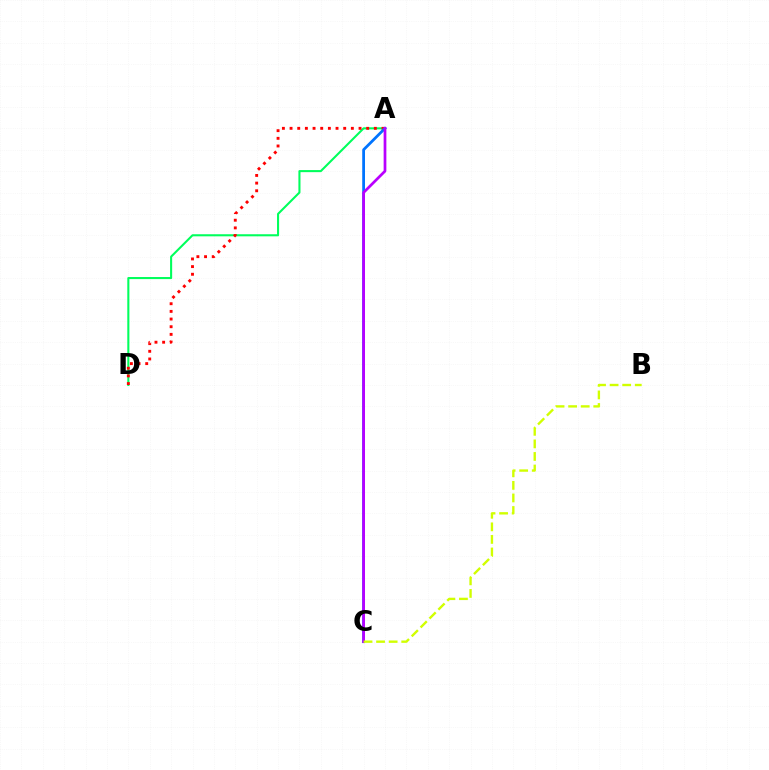{('A', 'D'): [{'color': '#00ff5c', 'line_style': 'solid', 'thickness': 1.5}, {'color': '#ff0000', 'line_style': 'dotted', 'thickness': 2.08}], ('A', 'C'): [{'color': '#0074ff', 'line_style': 'solid', 'thickness': 2.0}, {'color': '#b900ff', 'line_style': 'solid', 'thickness': 1.96}], ('B', 'C'): [{'color': '#d1ff00', 'line_style': 'dashed', 'thickness': 1.71}]}